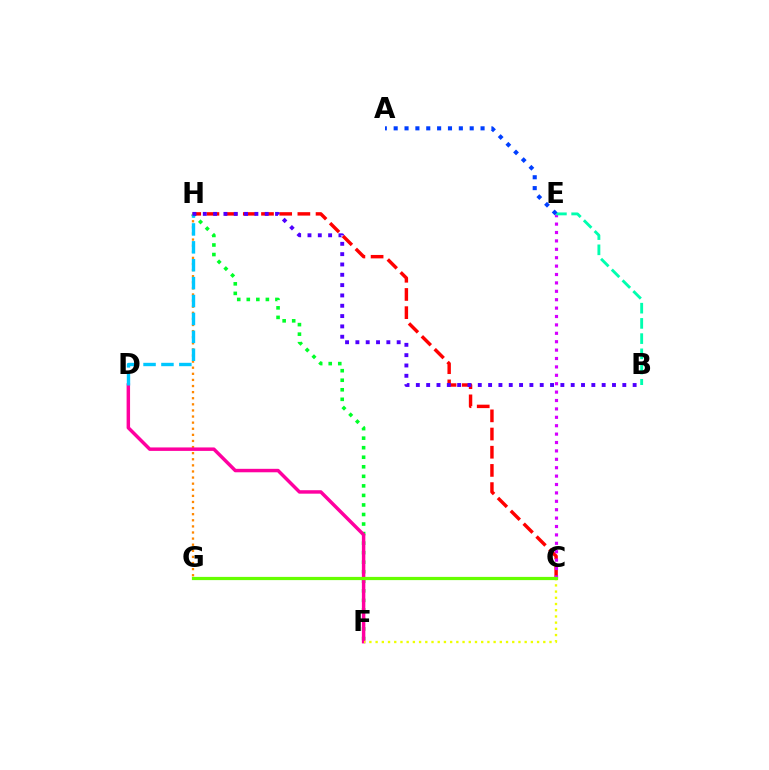{('C', 'H'): [{'color': '#ff0000', 'line_style': 'dashed', 'thickness': 2.47}], ('F', 'H'): [{'color': '#00ff27', 'line_style': 'dotted', 'thickness': 2.59}], ('G', 'H'): [{'color': '#ff8800', 'line_style': 'dotted', 'thickness': 1.66}], ('C', 'E'): [{'color': '#d600ff', 'line_style': 'dotted', 'thickness': 2.28}], ('B', 'E'): [{'color': '#00ffaf', 'line_style': 'dashed', 'thickness': 2.07}], ('A', 'E'): [{'color': '#003fff', 'line_style': 'dotted', 'thickness': 2.95}], ('D', 'F'): [{'color': '#ff00a0', 'line_style': 'solid', 'thickness': 2.49}], ('D', 'H'): [{'color': '#00c7ff', 'line_style': 'dashed', 'thickness': 2.43}], ('C', 'F'): [{'color': '#eeff00', 'line_style': 'dotted', 'thickness': 1.69}], ('C', 'G'): [{'color': '#66ff00', 'line_style': 'solid', 'thickness': 2.31}], ('B', 'H'): [{'color': '#4f00ff', 'line_style': 'dotted', 'thickness': 2.8}]}